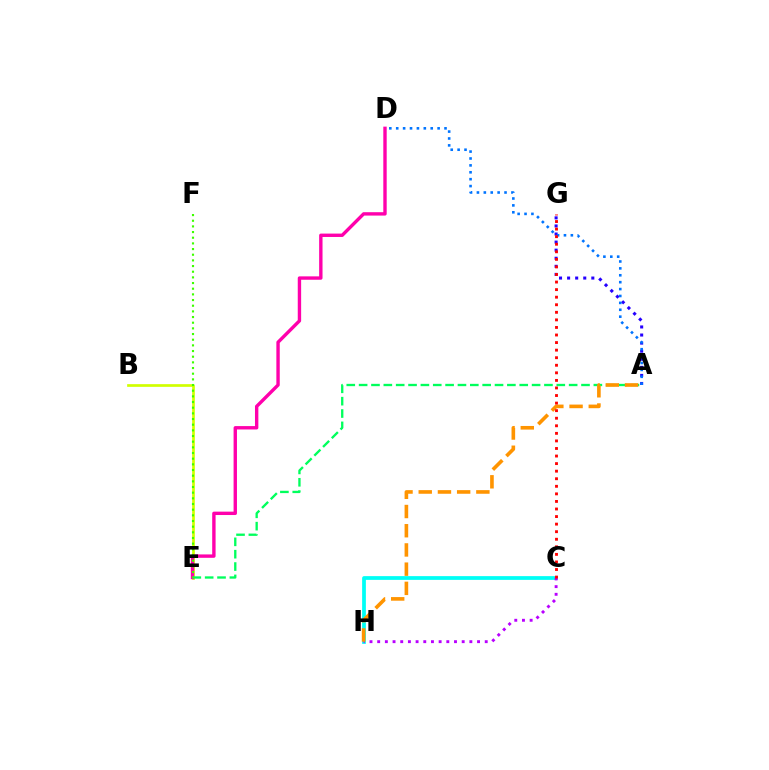{('B', 'E'): [{'color': '#d1ff00', 'line_style': 'solid', 'thickness': 1.94}], ('A', 'G'): [{'color': '#2500ff', 'line_style': 'dotted', 'thickness': 2.19}], ('D', 'E'): [{'color': '#ff00ac', 'line_style': 'solid', 'thickness': 2.44}], ('C', 'H'): [{'color': '#00fff6', 'line_style': 'solid', 'thickness': 2.7}, {'color': '#b900ff', 'line_style': 'dotted', 'thickness': 2.09}], ('A', 'E'): [{'color': '#00ff5c', 'line_style': 'dashed', 'thickness': 1.68}], ('E', 'F'): [{'color': '#3dff00', 'line_style': 'dotted', 'thickness': 1.54}], ('A', 'D'): [{'color': '#0074ff', 'line_style': 'dotted', 'thickness': 1.87}], ('A', 'H'): [{'color': '#ff9400', 'line_style': 'dashed', 'thickness': 2.61}], ('C', 'G'): [{'color': '#ff0000', 'line_style': 'dotted', 'thickness': 2.06}]}